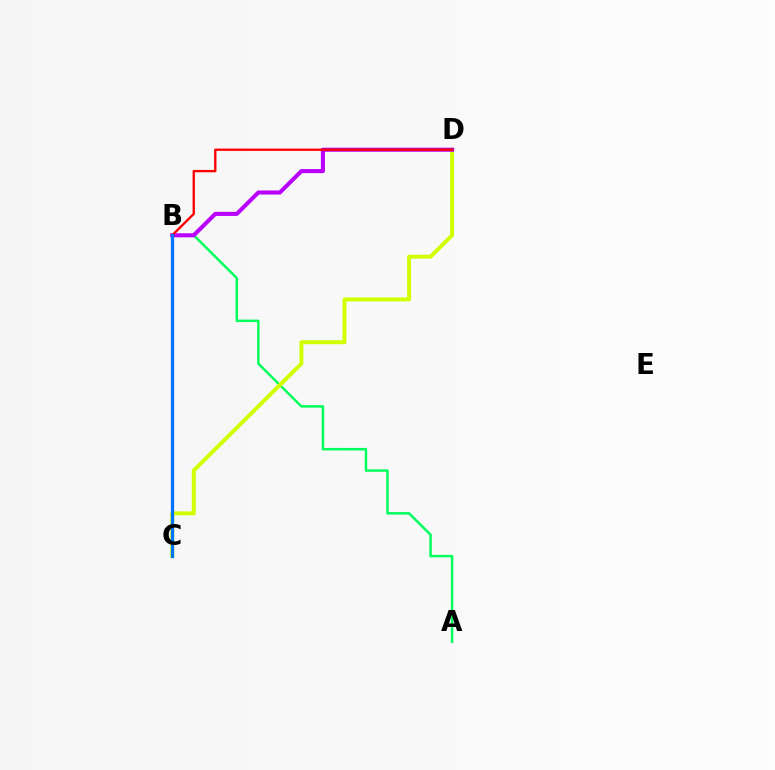{('A', 'B'): [{'color': '#00ff5c', 'line_style': 'solid', 'thickness': 1.78}], ('C', 'D'): [{'color': '#d1ff00', 'line_style': 'solid', 'thickness': 2.84}], ('B', 'D'): [{'color': '#b900ff', 'line_style': 'solid', 'thickness': 2.93}, {'color': '#ff0000', 'line_style': 'solid', 'thickness': 1.68}], ('B', 'C'): [{'color': '#0074ff', 'line_style': 'solid', 'thickness': 2.35}]}